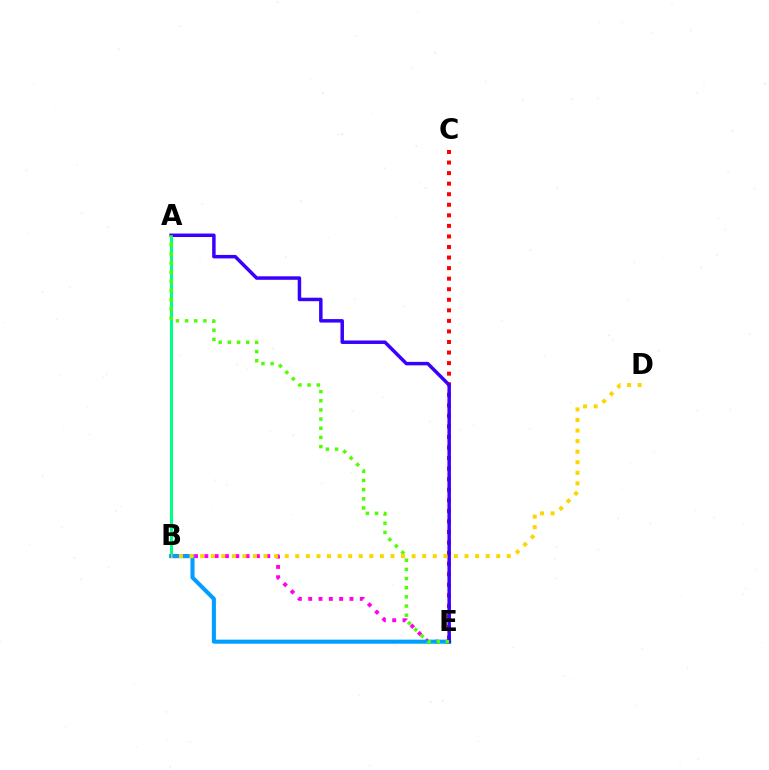{('B', 'E'): [{'color': '#ff00ed', 'line_style': 'dotted', 'thickness': 2.8}, {'color': '#009eff', 'line_style': 'solid', 'thickness': 2.92}], ('A', 'B'): [{'color': '#00ff86', 'line_style': 'solid', 'thickness': 2.19}], ('C', 'E'): [{'color': '#ff0000', 'line_style': 'dotted', 'thickness': 2.87}], ('A', 'E'): [{'color': '#3700ff', 'line_style': 'solid', 'thickness': 2.5}, {'color': '#4fff00', 'line_style': 'dotted', 'thickness': 2.49}], ('B', 'D'): [{'color': '#ffd500', 'line_style': 'dotted', 'thickness': 2.87}]}